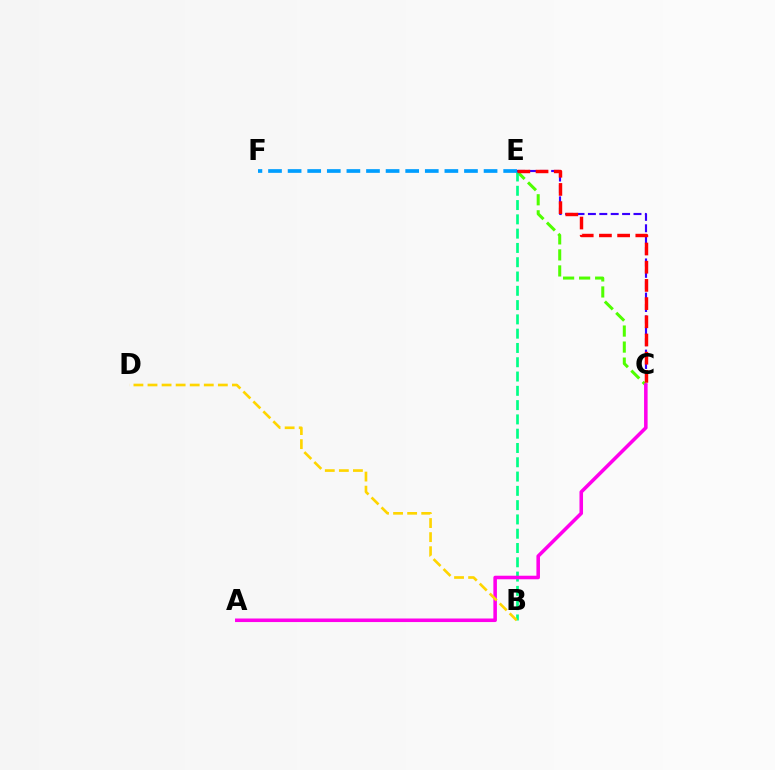{('C', 'E'): [{'color': '#4fff00', 'line_style': 'dashed', 'thickness': 2.18}, {'color': '#3700ff', 'line_style': 'dashed', 'thickness': 1.55}, {'color': '#ff0000', 'line_style': 'dashed', 'thickness': 2.47}], ('B', 'E'): [{'color': '#00ff86', 'line_style': 'dashed', 'thickness': 1.94}], ('E', 'F'): [{'color': '#009eff', 'line_style': 'dashed', 'thickness': 2.66}], ('A', 'C'): [{'color': '#ff00ed', 'line_style': 'solid', 'thickness': 2.56}], ('B', 'D'): [{'color': '#ffd500', 'line_style': 'dashed', 'thickness': 1.91}]}